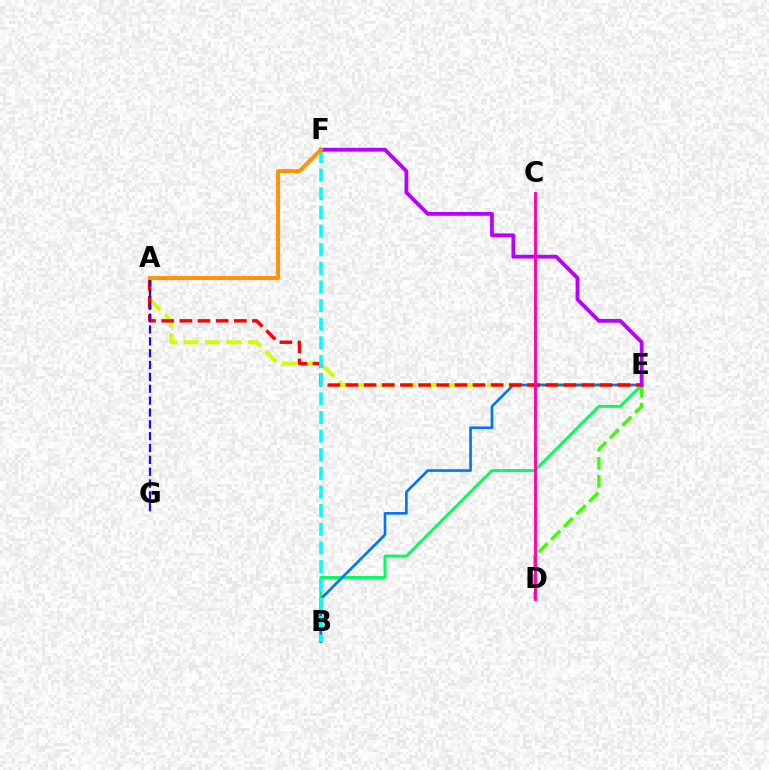{('B', 'E'): [{'color': '#00ff5c', 'line_style': 'solid', 'thickness': 2.11}, {'color': '#0074ff', 'line_style': 'solid', 'thickness': 1.9}], ('A', 'E'): [{'color': '#d1ff00', 'line_style': 'dashed', 'thickness': 2.91}, {'color': '#ff0000', 'line_style': 'dashed', 'thickness': 2.47}], ('D', 'E'): [{'color': '#3dff00', 'line_style': 'dashed', 'thickness': 2.44}], ('B', 'F'): [{'color': '#00fff6', 'line_style': 'dashed', 'thickness': 2.53}], ('E', 'F'): [{'color': '#b900ff', 'line_style': 'solid', 'thickness': 2.74}], ('C', 'D'): [{'color': '#ff00ac', 'line_style': 'solid', 'thickness': 2.06}], ('A', 'G'): [{'color': '#2500ff', 'line_style': 'dashed', 'thickness': 1.61}], ('A', 'F'): [{'color': '#ff9400', 'line_style': 'solid', 'thickness': 2.87}]}